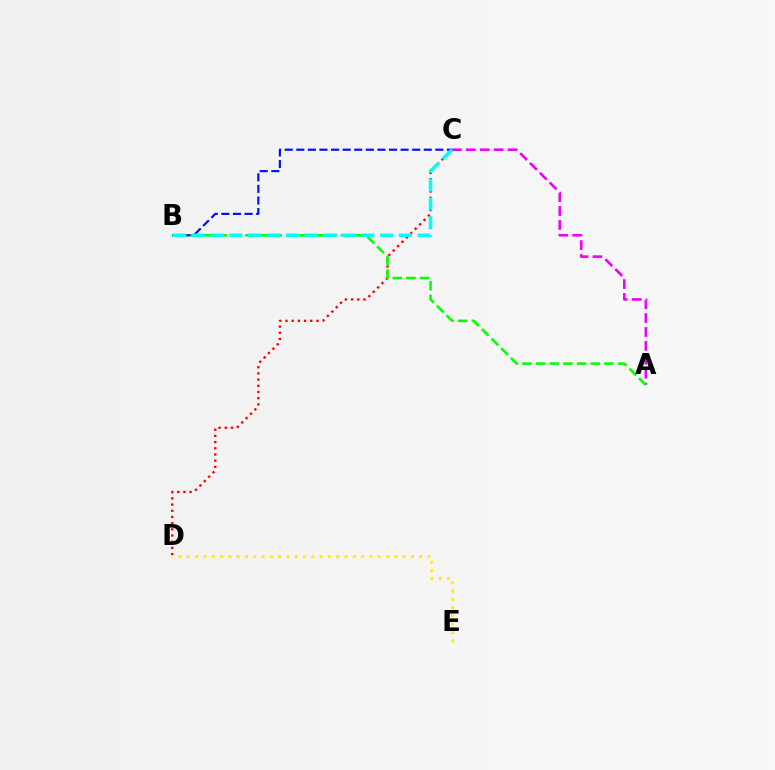{('C', 'D'): [{'color': '#ff0000', 'line_style': 'dotted', 'thickness': 1.68}], ('A', 'C'): [{'color': '#ee00ff', 'line_style': 'dashed', 'thickness': 1.89}], ('B', 'C'): [{'color': '#0010ff', 'line_style': 'dashed', 'thickness': 1.57}, {'color': '#00fff6', 'line_style': 'dashed', 'thickness': 2.56}], ('A', 'B'): [{'color': '#08ff00', 'line_style': 'dashed', 'thickness': 1.86}], ('D', 'E'): [{'color': '#fcf500', 'line_style': 'dotted', 'thickness': 2.26}]}